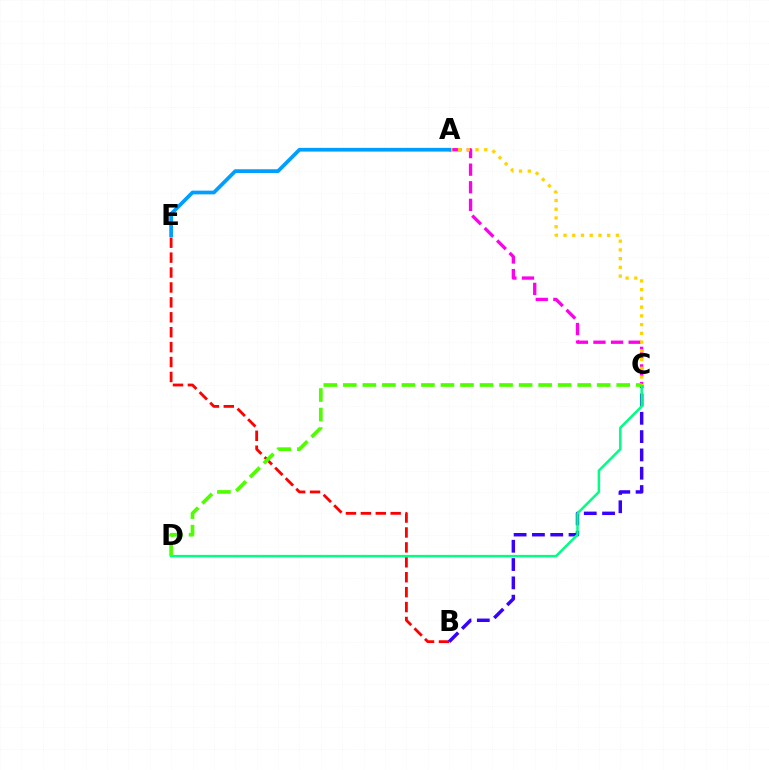{('A', 'C'): [{'color': '#ff00ed', 'line_style': 'dashed', 'thickness': 2.39}, {'color': '#ffd500', 'line_style': 'dotted', 'thickness': 2.37}], ('B', 'E'): [{'color': '#ff0000', 'line_style': 'dashed', 'thickness': 2.03}], ('B', 'C'): [{'color': '#3700ff', 'line_style': 'dashed', 'thickness': 2.49}], ('C', 'D'): [{'color': '#00ff86', 'line_style': 'solid', 'thickness': 1.8}, {'color': '#4fff00', 'line_style': 'dashed', 'thickness': 2.65}], ('A', 'E'): [{'color': '#009eff', 'line_style': 'solid', 'thickness': 2.68}]}